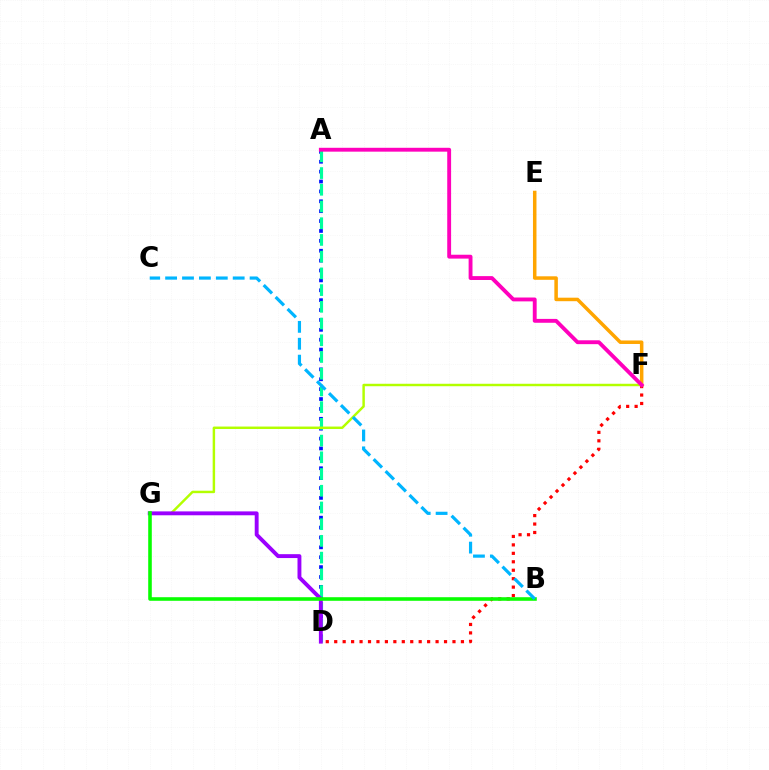{('E', 'F'): [{'color': '#ffa500', 'line_style': 'solid', 'thickness': 2.53}], ('A', 'D'): [{'color': '#0010ff', 'line_style': 'dotted', 'thickness': 2.69}, {'color': '#00ff9d', 'line_style': 'dashed', 'thickness': 2.27}], ('D', 'F'): [{'color': '#ff0000', 'line_style': 'dotted', 'thickness': 2.3}], ('F', 'G'): [{'color': '#b3ff00', 'line_style': 'solid', 'thickness': 1.77}], ('D', 'G'): [{'color': '#9b00ff', 'line_style': 'solid', 'thickness': 2.8}], ('B', 'G'): [{'color': '#08ff00', 'line_style': 'solid', 'thickness': 2.58}], ('B', 'C'): [{'color': '#00b5ff', 'line_style': 'dashed', 'thickness': 2.3}], ('A', 'F'): [{'color': '#ff00bd', 'line_style': 'solid', 'thickness': 2.78}]}